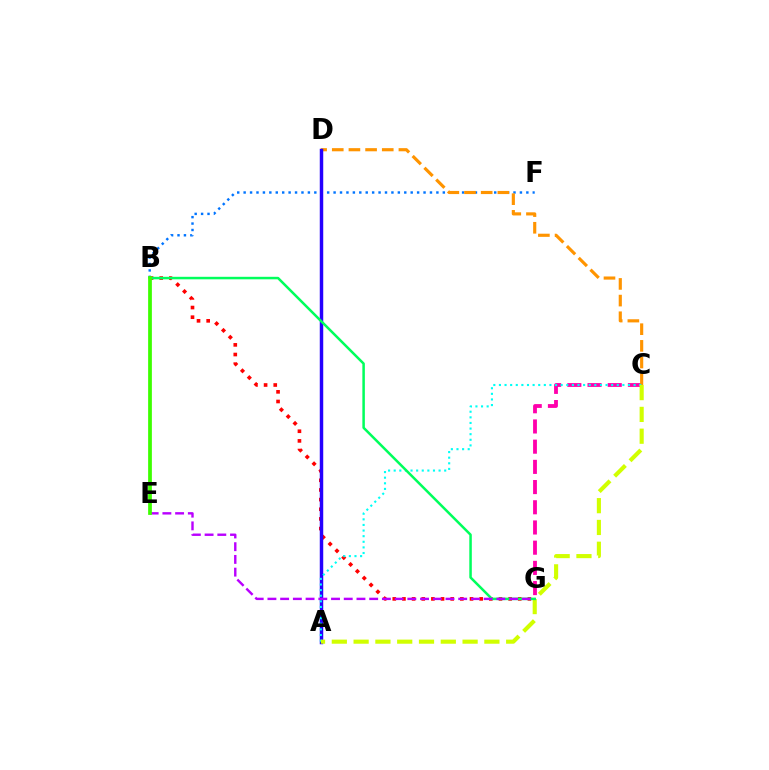{('C', 'G'): [{'color': '#ff00ac', 'line_style': 'dashed', 'thickness': 2.74}], ('B', 'F'): [{'color': '#0074ff', 'line_style': 'dotted', 'thickness': 1.75}], ('B', 'G'): [{'color': '#ff0000', 'line_style': 'dotted', 'thickness': 2.62}, {'color': '#00ff5c', 'line_style': 'solid', 'thickness': 1.8}], ('C', 'D'): [{'color': '#ff9400', 'line_style': 'dashed', 'thickness': 2.26}], ('A', 'D'): [{'color': '#2500ff', 'line_style': 'solid', 'thickness': 2.49}], ('A', 'C'): [{'color': '#00fff6', 'line_style': 'dotted', 'thickness': 1.52}, {'color': '#d1ff00', 'line_style': 'dashed', 'thickness': 2.96}], ('E', 'G'): [{'color': '#b900ff', 'line_style': 'dashed', 'thickness': 1.73}], ('B', 'E'): [{'color': '#3dff00', 'line_style': 'solid', 'thickness': 2.69}]}